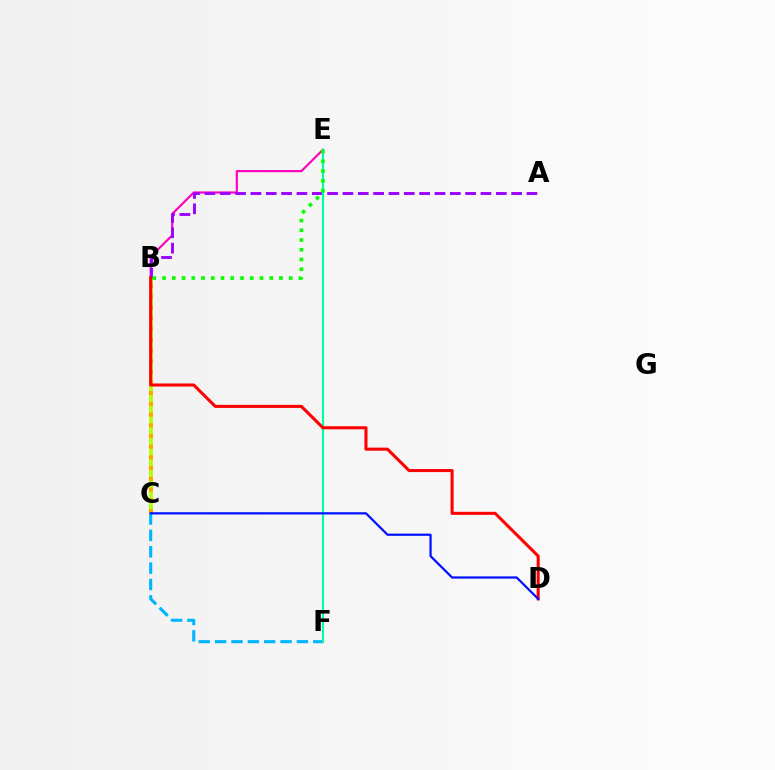{('B', 'C'): [{'color': '#b3ff00', 'line_style': 'solid', 'thickness': 2.71}, {'color': '#ffa500', 'line_style': 'dotted', 'thickness': 2.91}], ('B', 'E'): [{'color': '#ff00bd', 'line_style': 'solid', 'thickness': 1.55}, {'color': '#08ff00', 'line_style': 'dotted', 'thickness': 2.65}], ('A', 'B'): [{'color': '#9b00ff', 'line_style': 'dashed', 'thickness': 2.08}], ('C', 'F'): [{'color': '#00b5ff', 'line_style': 'dashed', 'thickness': 2.22}], ('E', 'F'): [{'color': '#00ff9d', 'line_style': 'solid', 'thickness': 1.52}], ('B', 'D'): [{'color': '#ff0000', 'line_style': 'solid', 'thickness': 2.19}], ('C', 'D'): [{'color': '#0010ff', 'line_style': 'solid', 'thickness': 1.6}]}